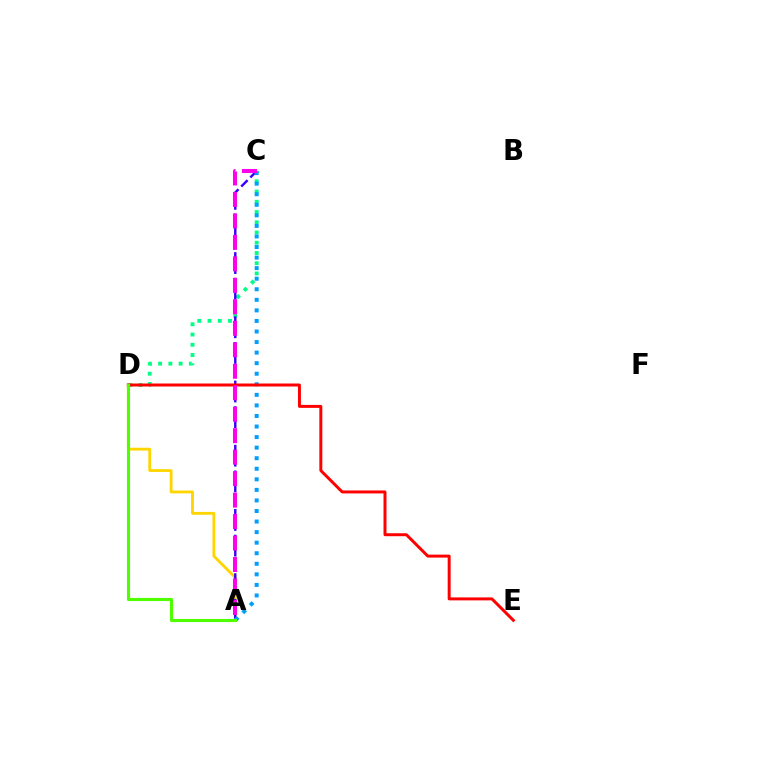{('C', 'D'): [{'color': '#00ff86', 'line_style': 'dotted', 'thickness': 2.78}], ('A', 'D'): [{'color': '#ffd500', 'line_style': 'solid', 'thickness': 2.03}, {'color': '#4fff00', 'line_style': 'solid', 'thickness': 2.24}], ('A', 'C'): [{'color': '#3700ff', 'line_style': 'dashed', 'thickness': 1.74}, {'color': '#009eff', 'line_style': 'dotted', 'thickness': 2.87}, {'color': '#ff00ed', 'line_style': 'dashed', 'thickness': 2.92}], ('D', 'E'): [{'color': '#ff0000', 'line_style': 'solid', 'thickness': 2.14}]}